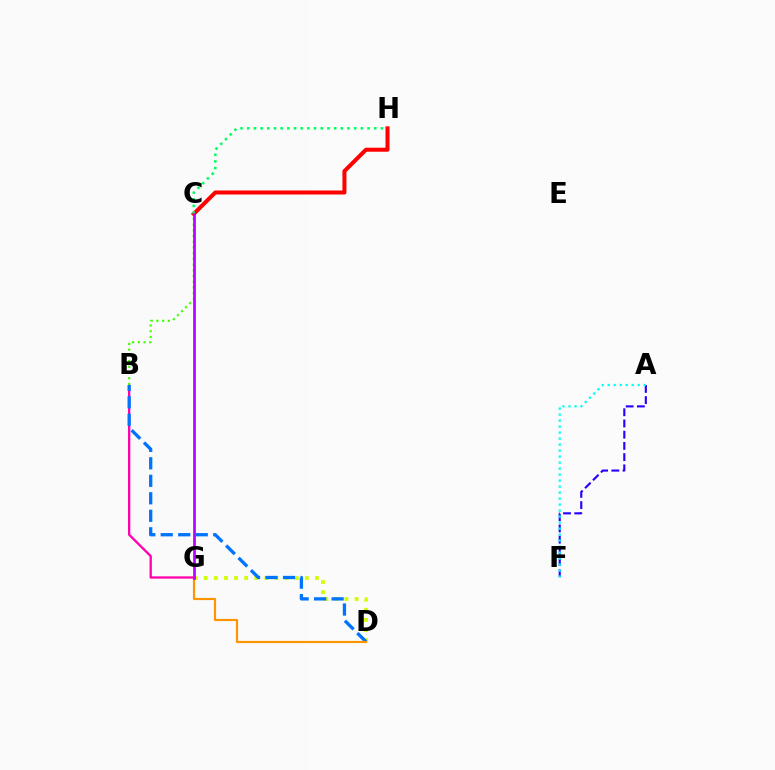{('C', 'H'): [{'color': '#ff0000', 'line_style': 'solid', 'thickness': 2.89}, {'color': '#00ff5c', 'line_style': 'dotted', 'thickness': 1.82}], ('A', 'F'): [{'color': '#2500ff', 'line_style': 'dashed', 'thickness': 1.52}, {'color': '#00fff6', 'line_style': 'dotted', 'thickness': 1.63}], ('B', 'G'): [{'color': '#ff00ac', 'line_style': 'solid', 'thickness': 1.66}], ('D', 'G'): [{'color': '#d1ff00', 'line_style': 'dotted', 'thickness': 2.75}, {'color': '#ff9400', 'line_style': 'solid', 'thickness': 1.56}], ('B', 'D'): [{'color': '#0074ff', 'line_style': 'dashed', 'thickness': 2.38}], ('B', 'C'): [{'color': '#3dff00', 'line_style': 'dotted', 'thickness': 1.55}], ('C', 'G'): [{'color': '#b900ff', 'line_style': 'solid', 'thickness': 1.95}]}